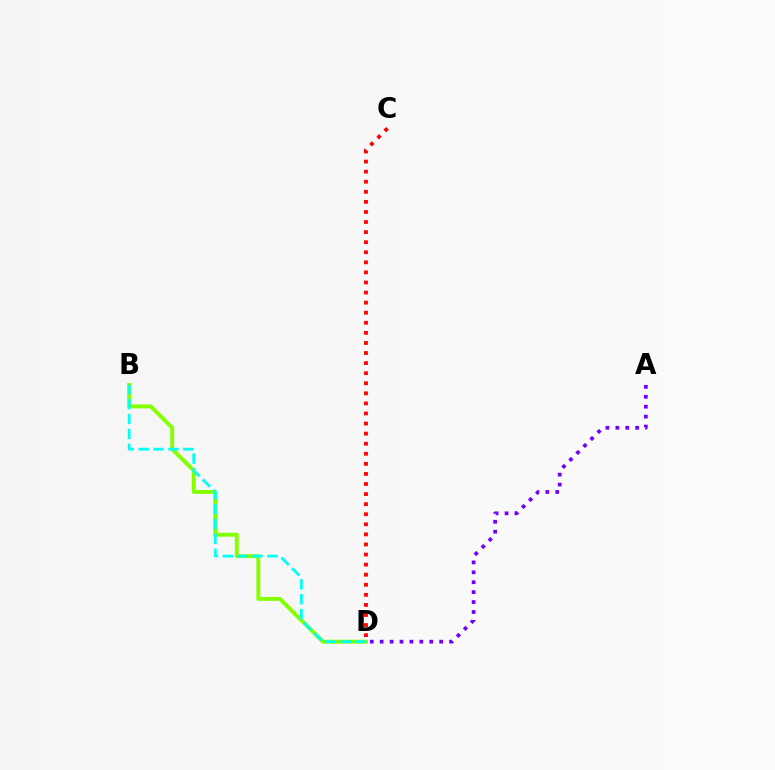{('A', 'D'): [{'color': '#7200ff', 'line_style': 'dotted', 'thickness': 2.69}], ('B', 'D'): [{'color': '#84ff00', 'line_style': 'solid', 'thickness': 2.82}, {'color': '#00fff6', 'line_style': 'dashed', 'thickness': 2.02}], ('C', 'D'): [{'color': '#ff0000', 'line_style': 'dotted', 'thickness': 2.74}]}